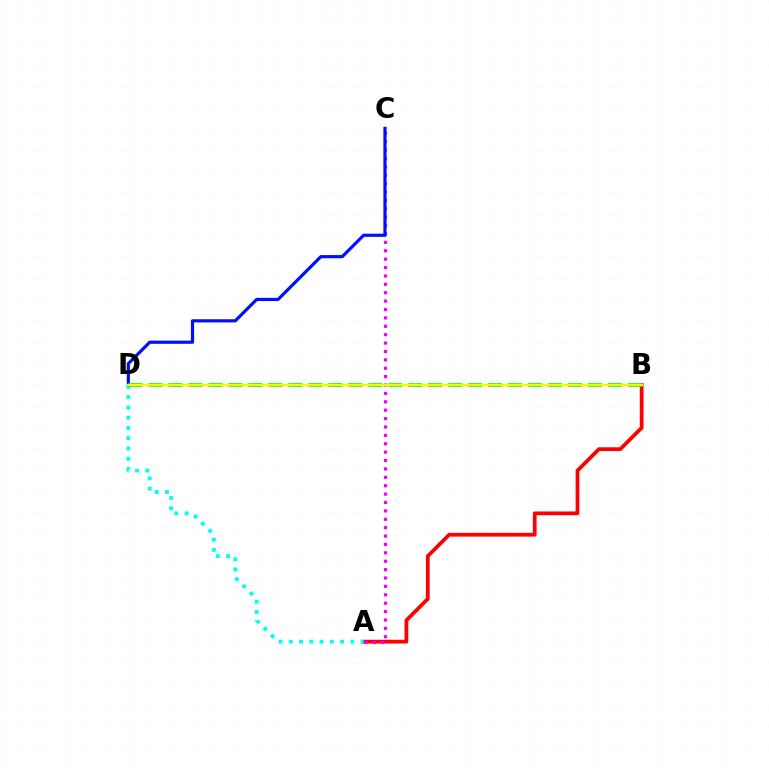{('A', 'B'): [{'color': '#ff0000', 'line_style': 'solid', 'thickness': 2.71}], ('A', 'C'): [{'color': '#ee00ff', 'line_style': 'dotted', 'thickness': 2.28}], ('C', 'D'): [{'color': '#0010ff', 'line_style': 'solid', 'thickness': 2.3}], ('A', 'D'): [{'color': '#00fff6', 'line_style': 'dotted', 'thickness': 2.79}], ('B', 'D'): [{'color': '#08ff00', 'line_style': 'dashed', 'thickness': 2.71}, {'color': '#fcf500', 'line_style': 'solid', 'thickness': 1.63}]}